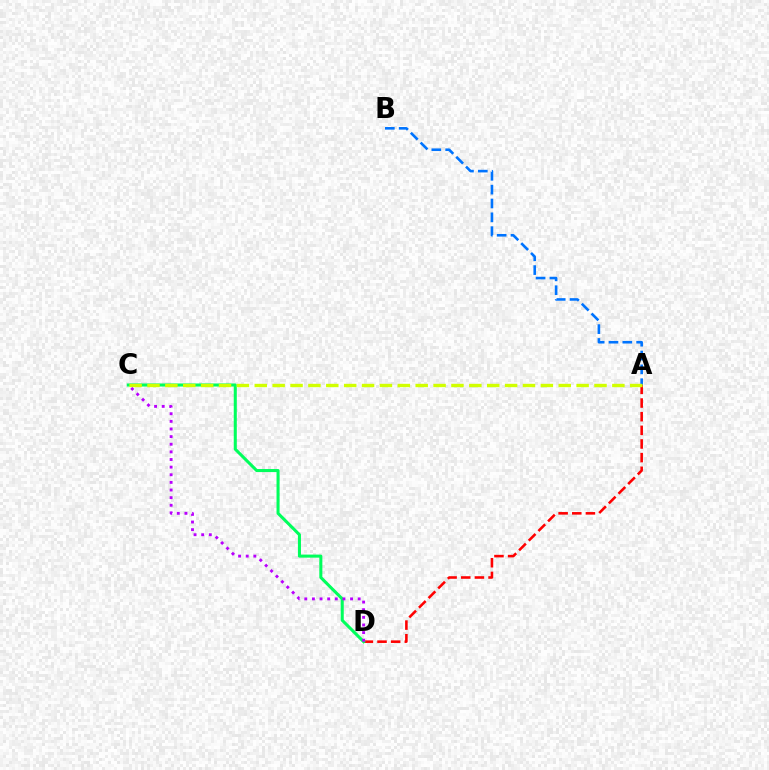{('A', 'D'): [{'color': '#ff0000', 'line_style': 'dashed', 'thickness': 1.85}], ('C', 'D'): [{'color': '#00ff5c', 'line_style': 'solid', 'thickness': 2.2}, {'color': '#b900ff', 'line_style': 'dotted', 'thickness': 2.07}], ('A', 'B'): [{'color': '#0074ff', 'line_style': 'dashed', 'thickness': 1.88}], ('A', 'C'): [{'color': '#d1ff00', 'line_style': 'dashed', 'thickness': 2.43}]}